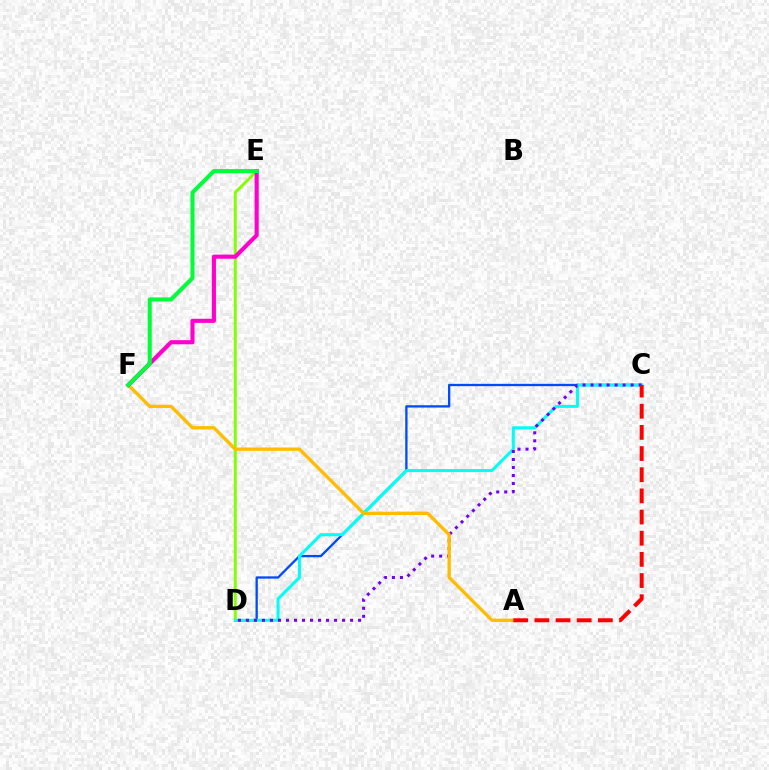{('D', 'E'): [{'color': '#84ff00', 'line_style': 'solid', 'thickness': 2.1}], ('C', 'D'): [{'color': '#004bff', 'line_style': 'solid', 'thickness': 1.67}, {'color': '#00fff6', 'line_style': 'solid', 'thickness': 2.17}, {'color': '#7200ff', 'line_style': 'dotted', 'thickness': 2.18}], ('A', 'F'): [{'color': '#ffbd00', 'line_style': 'solid', 'thickness': 2.4}], ('E', 'F'): [{'color': '#ff00cf', 'line_style': 'solid', 'thickness': 2.96}, {'color': '#00ff39', 'line_style': 'solid', 'thickness': 2.92}], ('A', 'C'): [{'color': '#ff0000', 'line_style': 'dashed', 'thickness': 2.88}]}